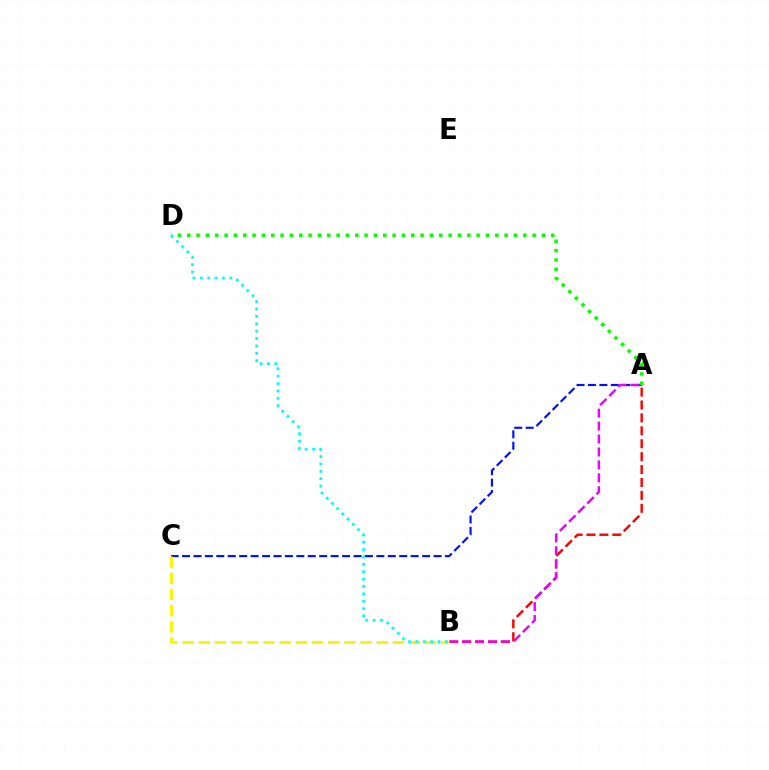{('A', 'C'): [{'color': '#0010ff', 'line_style': 'dashed', 'thickness': 1.55}], ('A', 'B'): [{'color': '#ff0000', 'line_style': 'dashed', 'thickness': 1.75}, {'color': '#ee00ff', 'line_style': 'dashed', 'thickness': 1.76}], ('A', 'D'): [{'color': '#08ff00', 'line_style': 'dotted', 'thickness': 2.54}], ('B', 'C'): [{'color': '#fcf500', 'line_style': 'dashed', 'thickness': 2.2}], ('B', 'D'): [{'color': '#00fff6', 'line_style': 'dotted', 'thickness': 2.01}]}